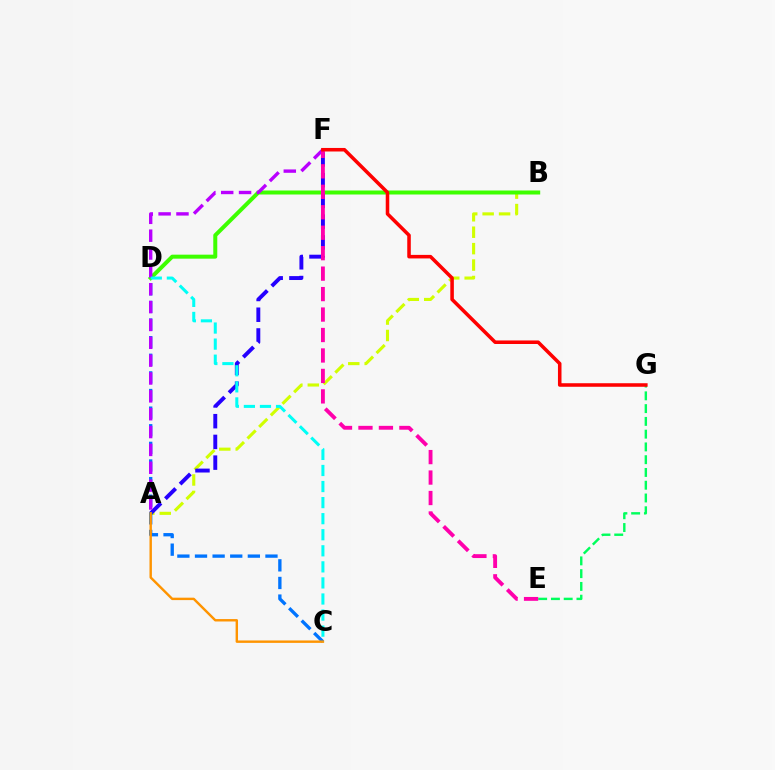{('A', 'B'): [{'color': '#d1ff00', 'line_style': 'dashed', 'thickness': 2.23}], ('B', 'D'): [{'color': '#3dff00', 'line_style': 'solid', 'thickness': 2.88}], ('A', 'F'): [{'color': '#2500ff', 'line_style': 'dashed', 'thickness': 2.82}, {'color': '#b900ff', 'line_style': 'dashed', 'thickness': 2.43}], ('C', 'D'): [{'color': '#0074ff', 'line_style': 'dashed', 'thickness': 2.39}, {'color': '#00fff6', 'line_style': 'dashed', 'thickness': 2.18}], ('A', 'C'): [{'color': '#ff9400', 'line_style': 'solid', 'thickness': 1.74}], ('E', 'G'): [{'color': '#00ff5c', 'line_style': 'dashed', 'thickness': 1.73}], ('E', 'F'): [{'color': '#ff00ac', 'line_style': 'dashed', 'thickness': 2.78}], ('F', 'G'): [{'color': '#ff0000', 'line_style': 'solid', 'thickness': 2.55}]}